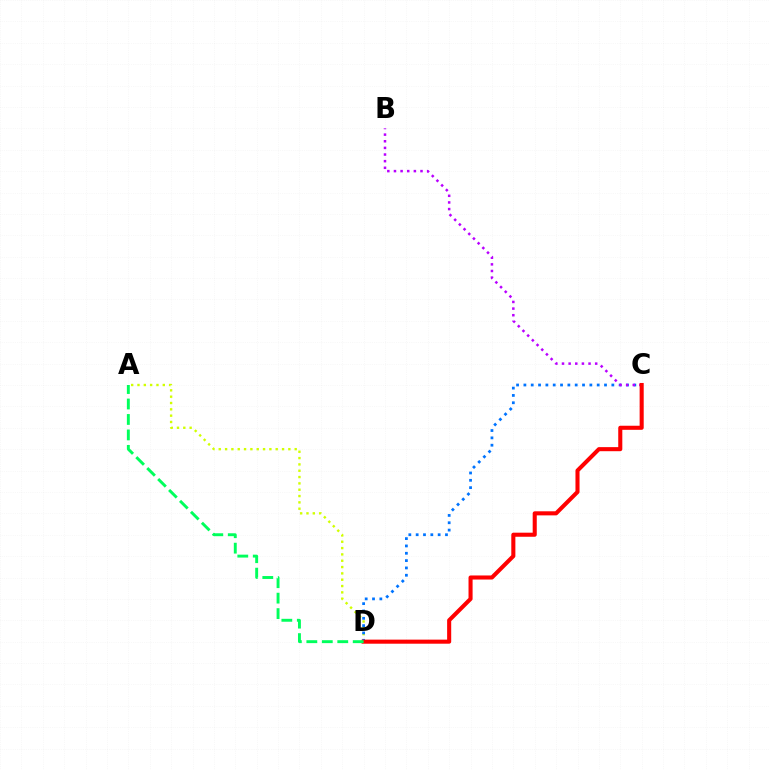{('A', 'D'): [{'color': '#d1ff00', 'line_style': 'dotted', 'thickness': 1.72}, {'color': '#00ff5c', 'line_style': 'dashed', 'thickness': 2.1}], ('C', 'D'): [{'color': '#0074ff', 'line_style': 'dotted', 'thickness': 1.99}, {'color': '#ff0000', 'line_style': 'solid', 'thickness': 2.93}], ('B', 'C'): [{'color': '#b900ff', 'line_style': 'dotted', 'thickness': 1.8}]}